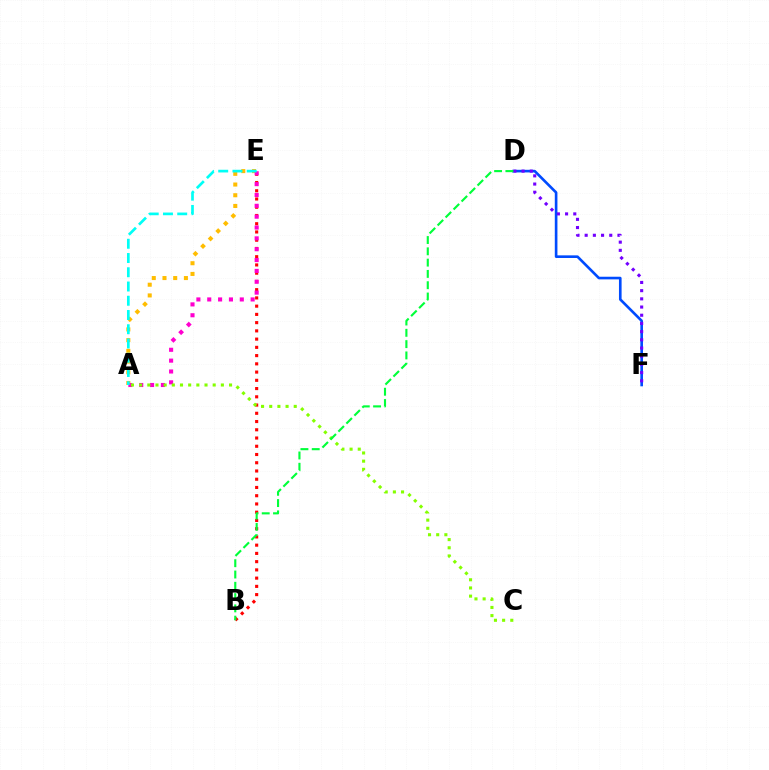{('D', 'F'): [{'color': '#004bff', 'line_style': 'solid', 'thickness': 1.9}, {'color': '#7200ff', 'line_style': 'dotted', 'thickness': 2.23}], ('B', 'E'): [{'color': '#ff0000', 'line_style': 'dotted', 'thickness': 2.24}], ('A', 'E'): [{'color': '#ffbd00', 'line_style': 'dotted', 'thickness': 2.91}, {'color': '#ff00cf', 'line_style': 'dotted', 'thickness': 2.95}, {'color': '#00fff6', 'line_style': 'dashed', 'thickness': 1.94}], ('A', 'C'): [{'color': '#84ff00', 'line_style': 'dotted', 'thickness': 2.22}], ('B', 'D'): [{'color': '#00ff39', 'line_style': 'dashed', 'thickness': 1.53}]}